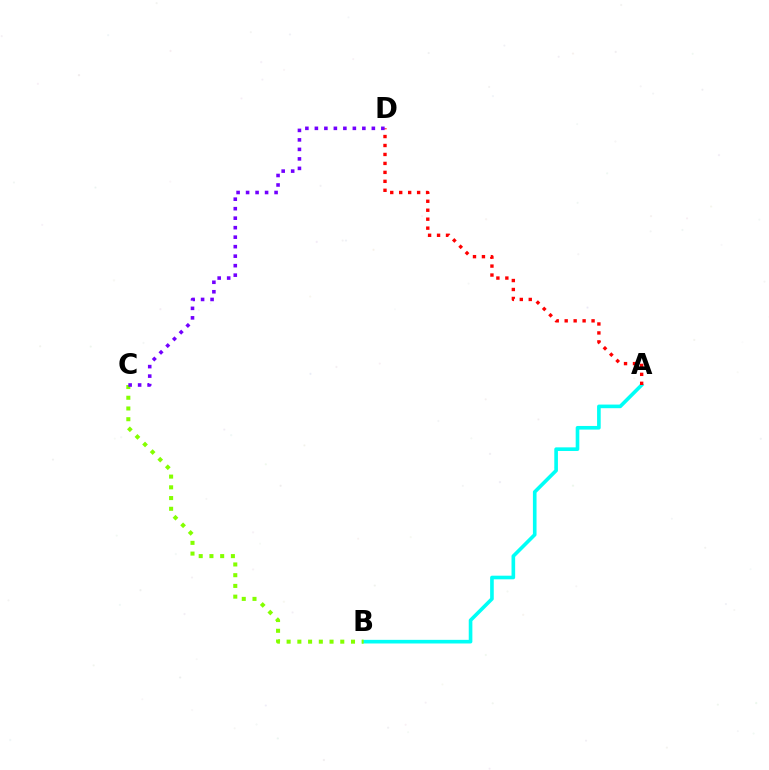{('A', 'B'): [{'color': '#00fff6', 'line_style': 'solid', 'thickness': 2.61}], ('A', 'D'): [{'color': '#ff0000', 'line_style': 'dotted', 'thickness': 2.43}], ('B', 'C'): [{'color': '#84ff00', 'line_style': 'dotted', 'thickness': 2.92}], ('C', 'D'): [{'color': '#7200ff', 'line_style': 'dotted', 'thickness': 2.58}]}